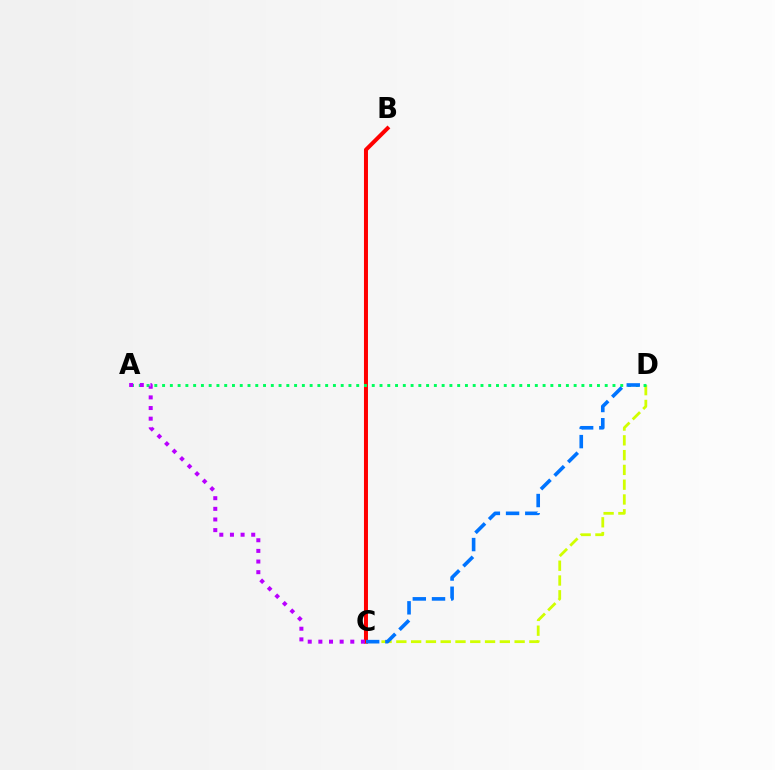{('C', 'D'): [{'color': '#d1ff00', 'line_style': 'dashed', 'thickness': 2.01}, {'color': '#0074ff', 'line_style': 'dashed', 'thickness': 2.61}], ('B', 'C'): [{'color': '#ff0000', 'line_style': 'solid', 'thickness': 2.88}], ('A', 'D'): [{'color': '#00ff5c', 'line_style': 'dotted', 'thickness': 2.11}], ('A', 'C'): [{'color': '#b900ff', 'line_style': 'dotted', 'thickness': 2.89}]}